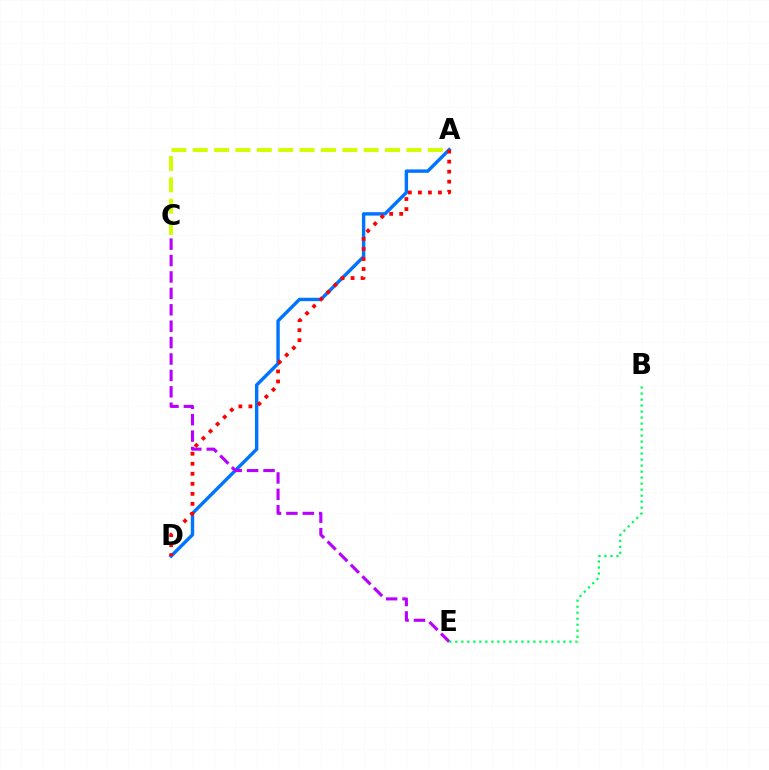{('A', 'D'): [{'color': '#0074ff', 'line_style': 'solid', 'thickness': 2.45}, {'color': '#ff0000', 'line_style': 'dotted', 'thickness': 2.72}], ('A', 'C'): [{'color': '#d1ff00', 'line_style': 'dashed', 'thickness': 2.9}], ('C', 'E'): [{'color': '#b900ff', 'line_style': 'dashed', 'thickness': 2.23}], ('B', 'E'): [{'color': '#00ff5c', 'line_style': 'dotted', 'thickness': 1.63}]}